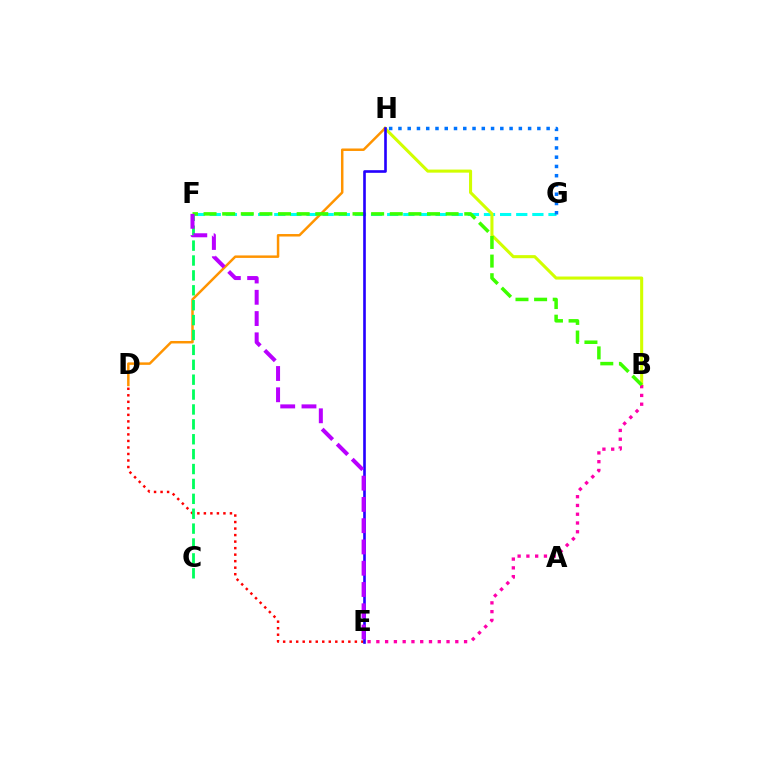{('F', 'G'): [{'color': '#00fff6', 'line_style': 'dashed', 'thickness': 2.19}], ('B', 'H'): [{'color': '#d1ff00', 'line_style': 'solid', 'thickness': 2.21}], ('D', 'H'): [{'color': '#ff9400', 'line_style': 'solid', 'thickness': 1.79}], ('D', 'E'): [{'color': '#ff0000', 'line_style': 'dotted', 'thickness': 1.77}], ('B', 'E'): [{'color': '#ff00ac', 'line_style': 'dotted', 'thickness': 2.38}], ('B', 'F'): [{'color': '#3dff00', 'line_style': 'dashed', 'thickness': 2.53}], ('C', 'F'): [{'color': '#00ff5c', 'line_style': 'dashed', 'thickness': 2.02}], ('G', 'H'): [{'color': '#0074ff', 'line_style': 'dotted', 'thickness': 2.52}], ('E', 'H'): [{'color': '#2500ff', 'line_style': 'solid', 'thickness': 1.89}], ('E', 'F'): [{'color': '#b900ff', 'line_style': 'dashed', 'thickness': 2.89}]}